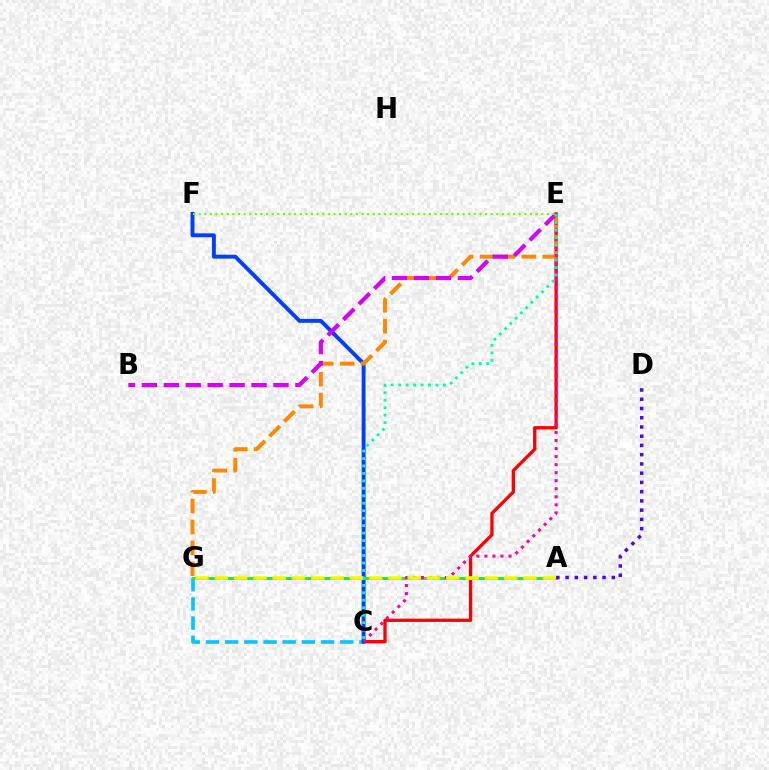{('C', 'E'): [{'color': '#ff0000', 'line_style': 'solid', 'thickness': 2.37}, {'color': '#ff00a0', 'line_style': 'dotted', 'thickness': 2.18}, {'color': '#00ffaf', 'line_style': 'dotted', 'thickness': 2.03}], ('C', 'G'): [{'color': '#00c7ff', 'line_style': 'dashed', 'thickness': 2.61}], ('C', 'F'): [{'color': '#003fff', 'line_style': 'solid', 'thickness': 2.81}], ('E', 'G'): [{'color': '#ff8800', 'line_style': 'dashed', 'thickness': 2.84}], ('B', 'E'): [{'color': '#d600ff', 'line_style': 'dashed', 'thickness': 2.98}], ('A', 'G'): [{'color': '#00ff27', 'line_style': 'solid', 'thickness': 2.15}, {'color': '#eeff00', 'line_style': 'dashed', 'thickness': 2.62}], ('E', 'F'): [{'color': '#66ff00', 'line_style': 'dotted', 'thickness': 1.53}], ('A', 'D'): [{'color': '#4f00ff', 'line_style': 'dotted', 'thickness': 2.51}]}